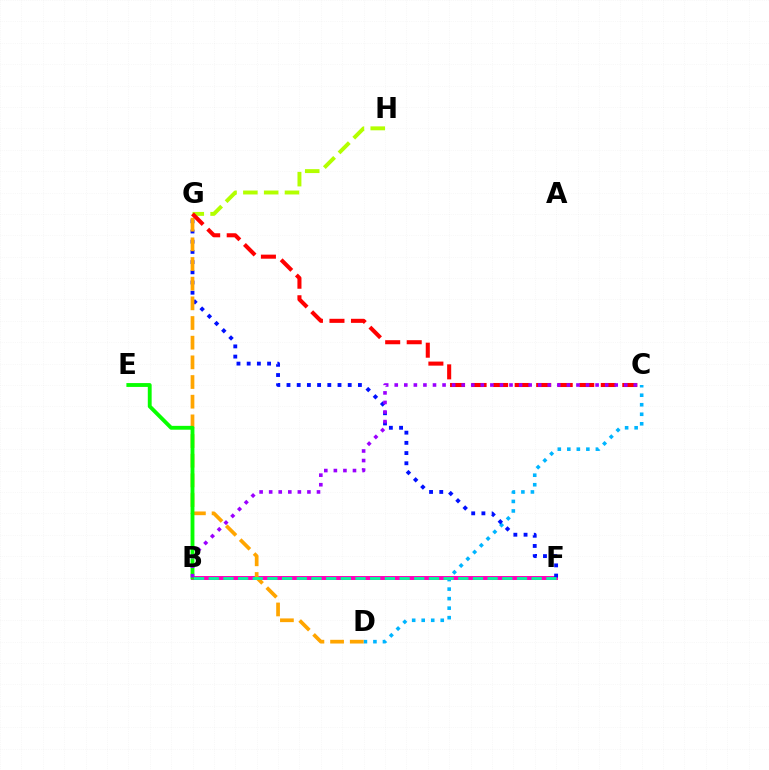{('G', 'H'): [{'color': '#b3ff00', 'line_style': 'dashed', 'thickness': 2.83}], ('C', 'D'): [{'color': '#00b5ff', 'line_style': 'dotted', 'thickness': 2.59}], ('B', 'F'): [{'color': '#ff00bd', 'line_style': 'solid', 'thickness': 2.85}, {'color': '#00ff9d', 'line_style': 'dashed', 'thickness': 1.99}], ('F', 'G'): [{'color': '#0010ff', 'line_style': 'dotted', 'thickness': 2.77}], ('D', 'G'): [{'color': '#ffa500', 'line_style': 'dashed', 'thickness': 2.67}], ('B', 'E'): [{'color': '#08ff00', 'line_style': 'solid', 'thickness': 2.77}], ('C', 'G'): [{'color': '#ff0000', 'line_style': 'dashed', 'thickness': 2.92}], ('B', 'C'): [{'color': '#9b00ff', 'line_style': 'dotted', 'thickness': 2.6}]}